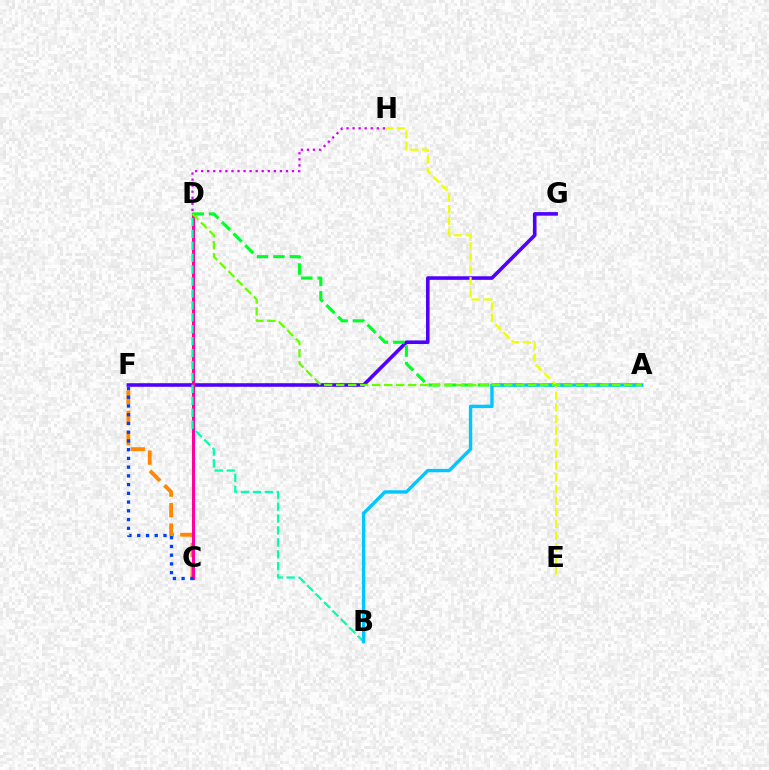{('D', 'H'): [{'color': '#d600ff', 'line_style': 'dotted', 'thickness': 1.65}], ('C', 'D'): [{'color': '#ff0000', 'line_style': 'dotted', 'thickness': 2.04}, {'color': '#ff00a0', 'line_style': 'solid', 'thickness': 2.21}], ('F', 'G'): [{'color': '#4f00ff', 'line_style': 'solid', 'thickness': 2.58}], ('C', 'F'): [{'color': '#ff8800', 'line_style': 'dashed', 'thickness': 2.77}, {'color': '#003fff', 'line_style': 'dotted', 'thickness': 2.37}], ('B', 'D'): [{'color': '#00ffaf', 'line_style': 'dashed', 'thickness': 1.62}], ('A', 'D'): [{'color': '#00ff27', 'line_style': 'dashed', 'thickness': 2.23}, {'color': '#66ff00', 'line_style': 'dashed', 'thickness': 1.63}], ('A', 'B'): [{'color': '#00c7ff', 'line_style': 'solid', 'thickness': 2.44}], ('E', 'H'): [{'color': '#eeff00', 'line_style': 'dashed', 'thickness': 1.58}]}